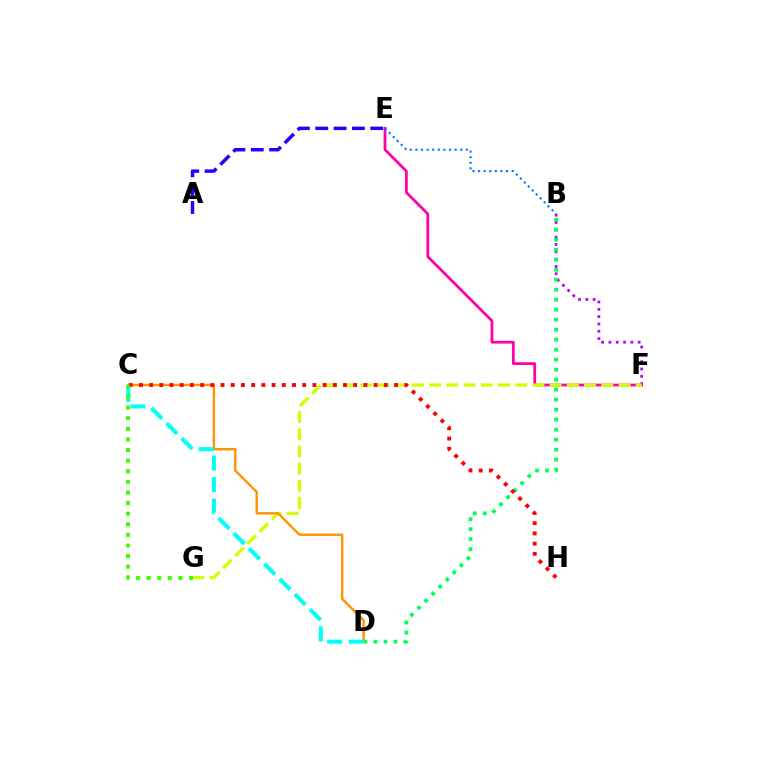{('B', 'F'): [{'color': '#b900ff', 'line_style': 'dotted', 'thickness': 1.99}], ('E', 'F'): [{'color': '#ff00ac', 'line_style': 'solid', 'thickness': 1.99}], ('F', 'G'): [{'color': '#d1ff00', 'line_style': 'dashed', 'thickness': 2.34}], ('B', 'D'): [{'color': '#00ff5c', 'line_style': 'dotted', 'thickness': 2.72}], ('A', 'E'): [{'color': '#2500ff', 'line_style': 'dashed', 'thickness': 2.49}], ('C', 'D'): [{'color': '#ff9400', 'line_style': 'solid', 'thickness': 1.73}, {'color': '#00fff6', 'line_style': 'dashed', 'thickness': 2.92}], ('B', 'E'): [{'color': '#0074ff', 'line_style': 'dotted', 'thickness': 1.52}], ('C', 'H'): [{'color': '#ff0000', 'line_style': 'dotted', 'thickness': 2.77}], ('C', 'G'): [{'color': '#3dff00', 'line_style': 'dotted', 'thickness': 2.88}]}